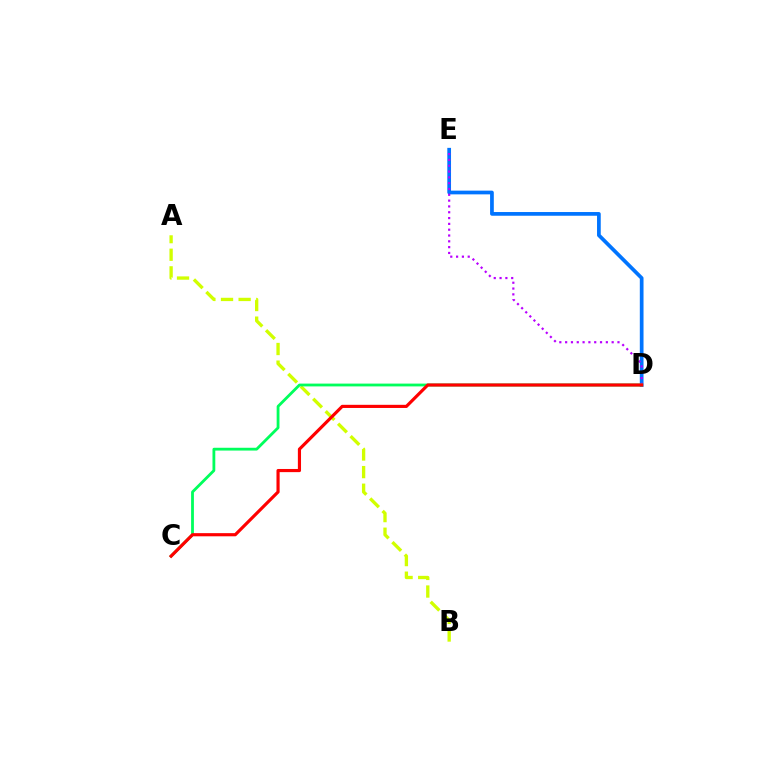{('A', 'B'): [{'color': '#d1ff00', 'line_style': 'dashed', 'thickness': 2.39}], ('D', 'E'): [{'color': '#0074ff', 'line_style': 'solid', 'thickness': 2.68}, {'color': '#b900ff', 'line_style': 'dotted', 'thickness': 1.58}], ('C', 'D'): [{'color': '#00ff5c', 'line_style': 'solid', 'thickness': 2.02}, {'color': '#ff0000', 'line_style': 'solid', 'thickness': 2.27}]}